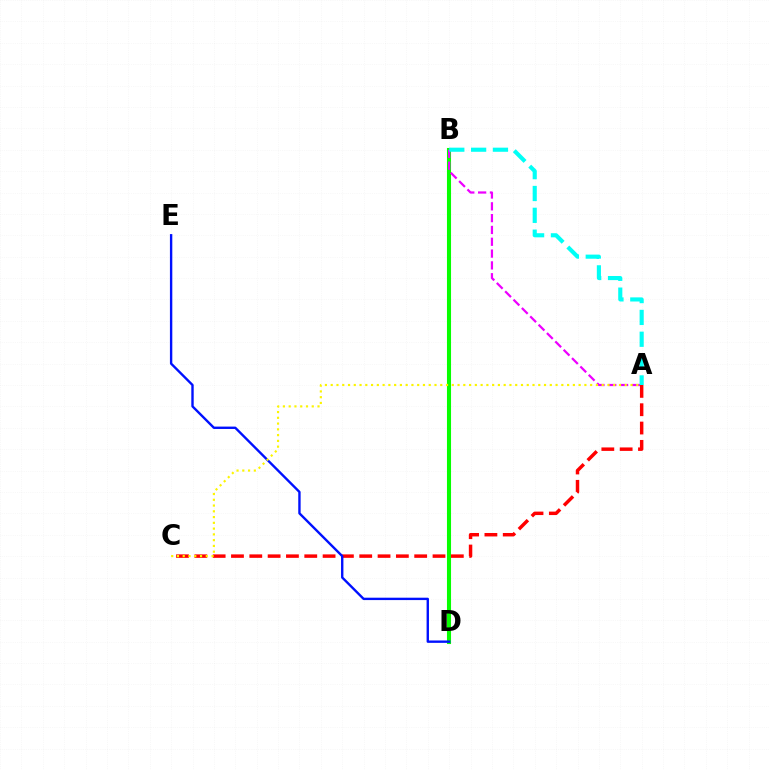{('B', 'D'): [{'color': '#08ff00', 'line_style': 'solid', 'thickness': 2.94}], ('A', 'C'): [{'color': '#ff0000', 'line_style': 'dashed', 'thickness': 2.49}, {'color': '#fcf500', 'line_style': 'dotted', 'thickness': 1.57}], ('A', 'B'): [{'color': '#ee00ff', 'line_style': 'dashed', 'thickness': 1.61}, {'color': '#00fff6', 'line_style': 'dashed', 'thickness': 2.97}], ('D', 'E'): [{'color': '#0010ff', 'line_style': 'solid', 'thickness': 1.71}]}